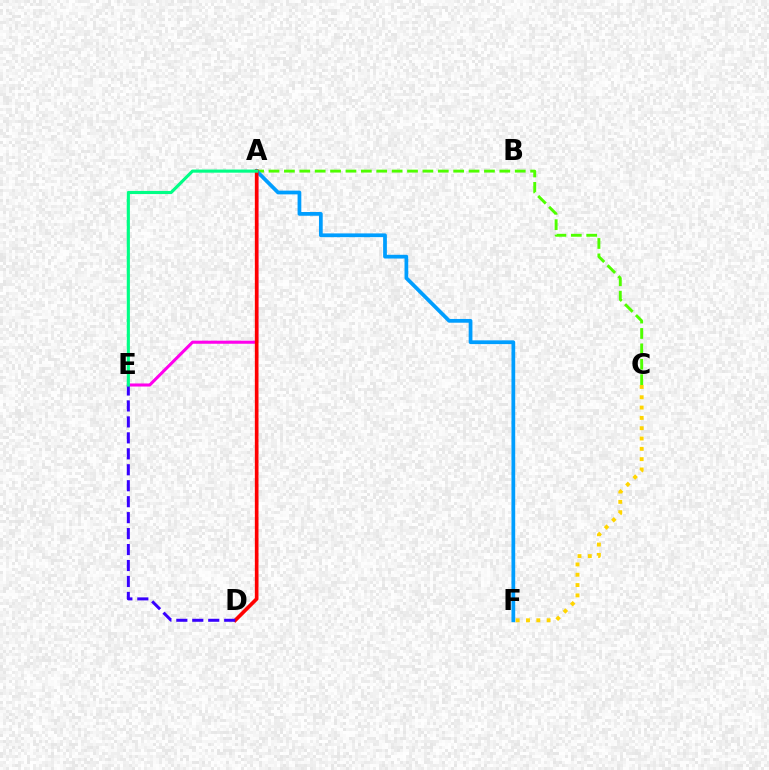{('A', 'E'): [{'color': '#ff00ed', 'line_style': 'solid', 'thickness': 2.2}, {'color': '#00ff86', 'line_style': 'solid', 'thickness': 2.25}], ('A', 'C'): [{'color': '#4fff00', 'line_style': 'dashed', 'thickness': 2.09}], ('A', 'F'): [{'color': '#009eff', 'line_style': 'solid', 'thickness': 2.7}], ('C', 'F'): [{'color': '#ffd500', 'line_style': 'dotted', 'thickness': 2.8}], ('A', 'D'): [{'color': '#ff0000', 'line_style': 'solid', 'thickness': 2.63}], ('D', 'E'): [{'color': '#3700ff', 'line_style': 'dashed', 'thickness': 2.17}]}